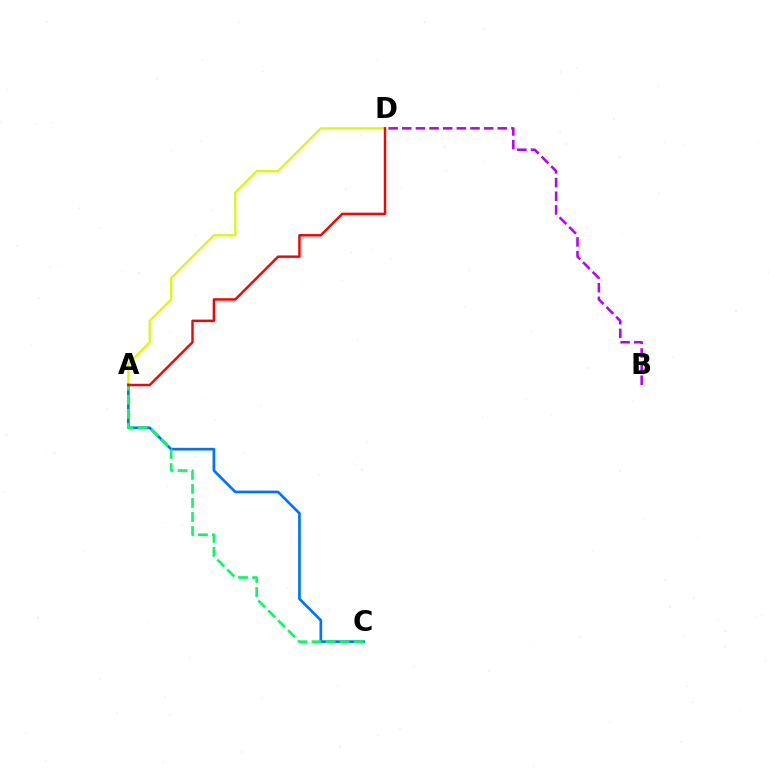{('A', 'D'): [{'color': '#d1ff00', 'line_style': 'solid', 'thickness': 1.6}, {'color': '#ff0000', 'line_style': 'solid', 'thickness': 1.77}], ('B', 'D'): [{'color': '#b900ff', 'line_style': 'dashed', 'thickness': 1.85}], ('A', 'C'): [{'color': '#0074ff', 'line_style': 'solid', 'thickness': 1.93}, {'color': '#00ff5c', 'line_style': 'dashed', 'thickness': 1.91}]}